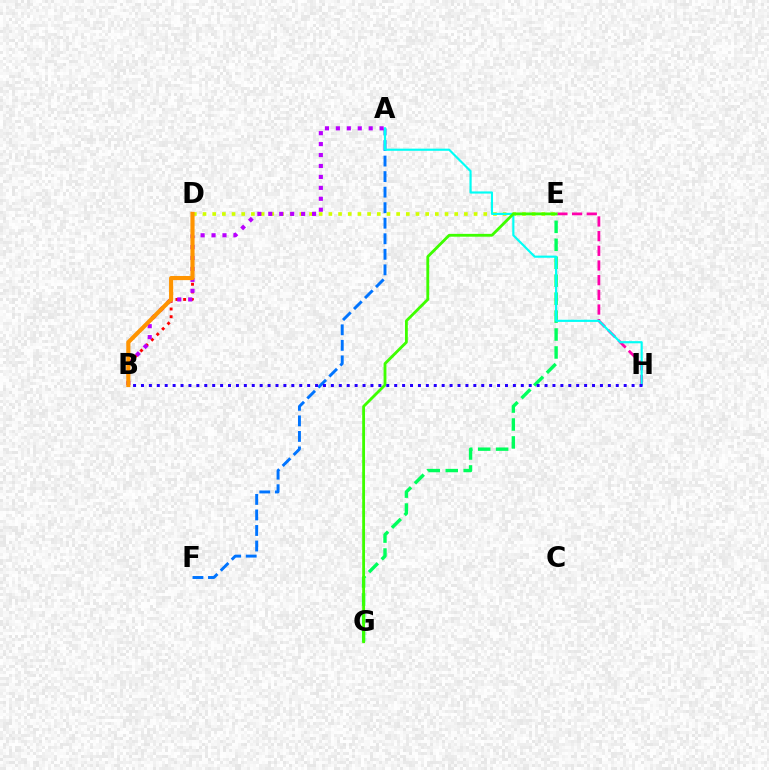{('D', 'E'): [{'color': '#d1ff00', 'line_style': 'dotted', 'thickness': 2.63}], ('E', 'G'): [{'color': '#00ff5c', 'line_style': 'dashed', 'thickness': 2.44}, {'color': '#3dff00', 'line_style': 'solid', 'thickness': 2.03}], ('E', 'H'): [{'color': '#ff00ac', 'line_style': 'dashed', 'thickness': 1.99}], ('B', 'D'): [{'color': '#ff0000', 'line_style': 'dotted', 'thickness': 2.09}, {'color': '#ff9400', 'line_style': 'solid', 'thickness': 2.99}], ('A', 'F'): [{'color': '#0074ff', 'line_style': 'dashed', 'thickness': 2.11}], ('A', 'H'): [{'color': '#00fff6', 'line_style': 'solid', 'thickness': 1.55}], ('A', 'B'): [{'color': '#b900ff', 'line_style': 'dotted', 'thickness': 2.97}], ('B', 'H'): [{'color': '#2500ff', 'line_style': 'dotted', 'thickness': 2.15}]}